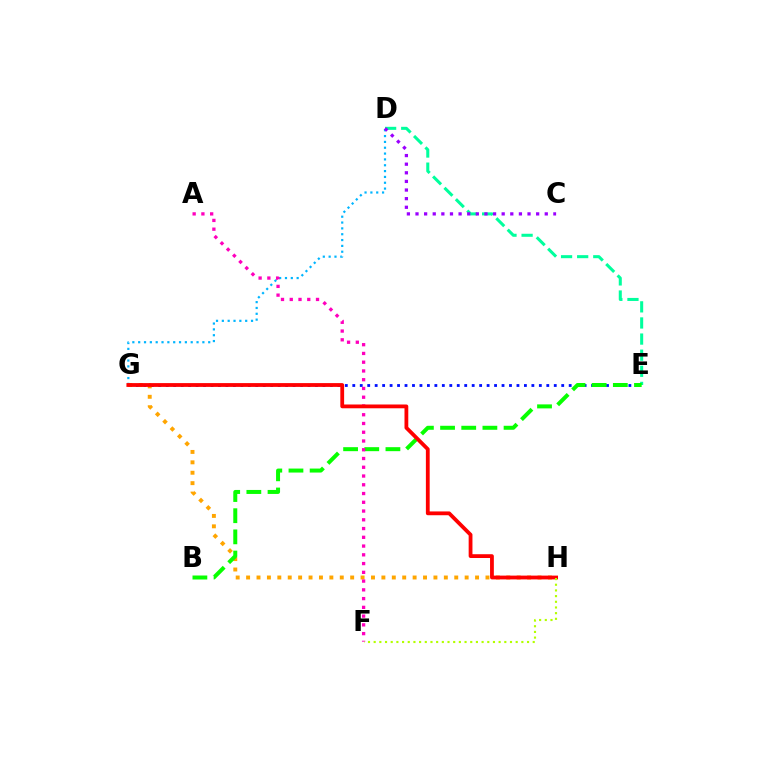{('D', 'E'): [{'color': '#00ff9d', 'line_style': 'dashed', 'thickness': 2.19}], ('E', 'G'): [{'color': '#0010ff', 'line_style': 'dotted', 'thickness': 2.03}], ('D', 'G'): [{'color': '#00b5ff', 'line_style': 'dotted', 'thickness': 1.59}], ('G', 'H'): [{'color': '#ffa500', 'line_style': 'dotted', 'thickness': 2.83}, {'color': '#ff0000', 'line_style': 'solid', 'thickness': 2.73}], ('B', 'E'): [{'color': '#08ff00', 'line_style': 'dashed', 'thickness': 2.88}], ('C', 'D'): [{'color': '#9b00ff', 'line_style': 'dotted', 'thickness': 2.34}], ('A', 'F'): [{'color': '#ff00bd', 'line_style': 'dotted', 'thickness': 2.38}], ('F', 'H'): [{'color': '#b3ff00', 'line_style': 'dotted', 'thickness': 1.54}]}